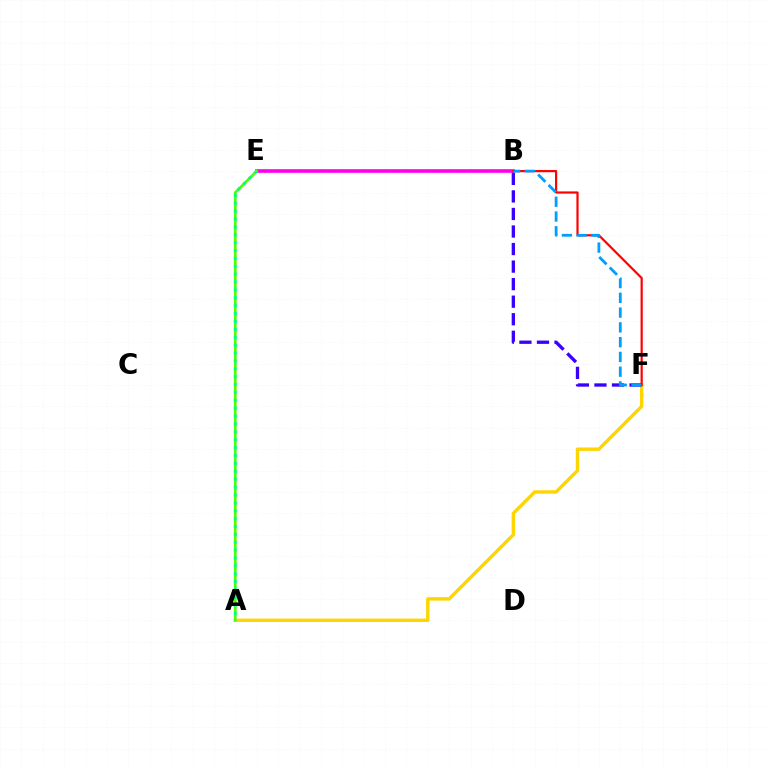{('B', 'E'): [{'color': '#ff00ed', 'line_style': 'solid', 'thickness': 2.62}], ('A', 'F'): [{'color': '#ffd500', 'line_style': 'solid', 'thickness': 2.44}], ('B', 'F'): [{'color': '#ff0000', 'line_style': 'solid', 'thickness': 1.58}, {'color': '#3700ff', 'line_style': 'dashed', 'thickness': 2.38}, {'color': '#009eff', 'line_style': 'dashed', 'thickness': 2.01}], ('A', 'E'): [{'color': '#4fff00', 'line_style': 'solid', 'thickness': 1.9}, {'color': '#00ff86', 'line_style': 'dotted', 'thickness': 2.14}]}